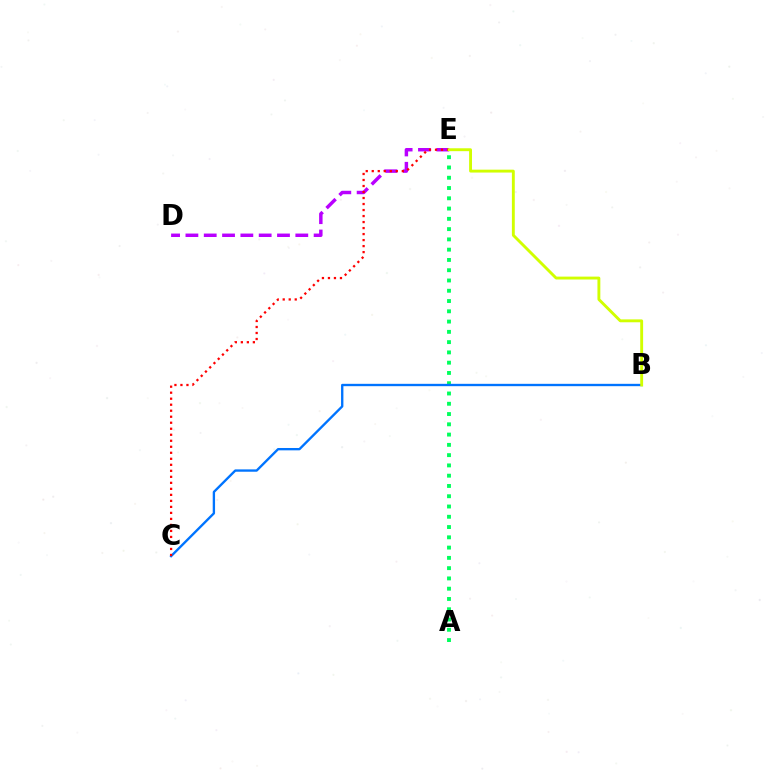{('A', 'E'): [{'color': '#00ff5c', 'line_style': 'dotted', 'thickness': 2.79}], ('D', 'E'): [{'color': '#b900ff', 'line_style': 'dashed', 'thickness': 2.49}], ('B', 'C'): [{'color': '#0074ff', 'line_style': 'solid', 'thickness': 1.69}], ('C', 'E'): [{'color': '#ff0000', 'line_style': 'dotted', 'thickness': 1.63}], ('B', 'E'): [{'color': '#d1ff00', 'line_style': 'solid', 'thickness': 2.08}]}